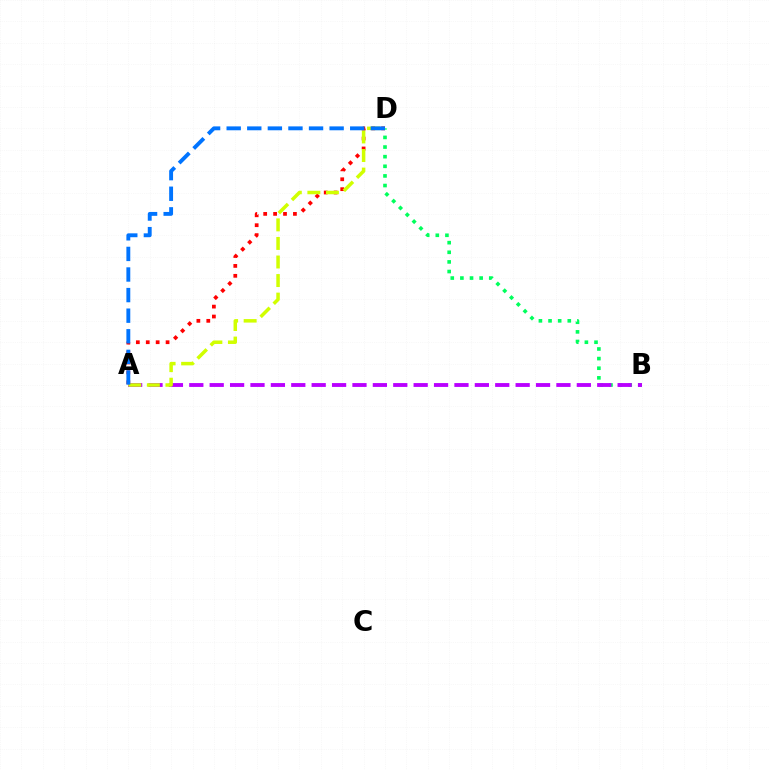{('B', 'D'): [{'color': '#00ff5c', 'line_style': 'dotted', 'thickness': 2.61}], ('A', 'B'): [{'color': '#b900ff', 'line_style': 'dashed', 'thickness': 2.77}], ('A', 'D'): [{'color': '#ff0000', 'line_style': 'dotted', 'thickness': 2.69}, {'color': '#d1ff00', 'line_style': 'dashed', 'thickness': 2.52}, {'color': '#0074ff', 'line_style': 'dashed', 'thickness': 2.8}]}